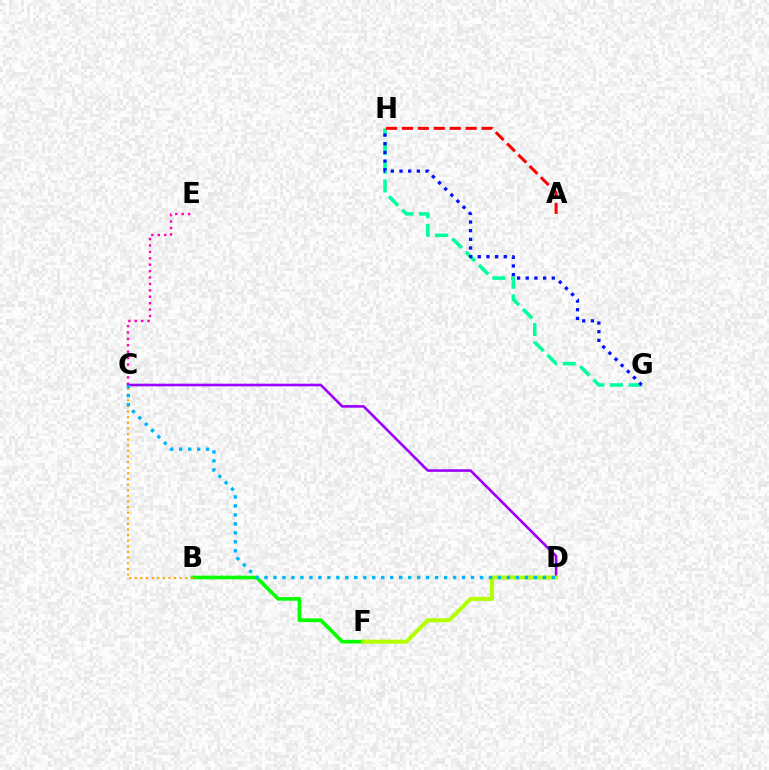{('C', 'E'): [{'color': '#ff00bd', 'line_style': 'dotted', 'thickness': 1.74}], ('G', 'H'): [{'color': '#00ff9d', 'line_style': 'dashed', 'thickness': 2.54}, {'color': '#0010ff', 'line_style': 'dotted', 'thickness': 2.36}], ('B', 'F'): [{'color': '#08ff00', 'line_style': 'solid', 'thickness': 2.64}], ('A', 'H'): [{'color': '#ff0000', 'line_style': 'dashed', 'thickness': 2.16}], ('C', 'D'): [{'color': '#9b00ff', 'line_style': 'solid', 'thickness': 1.87}, {'color': '#00b5ff', 'line_style': 'dotted', 'thickness': 2.44}], ('B', 'C'): [{'color': '#ffa500', 'line_style': 'dotted', 'thickness': 1.53}], ('D', 'F'): [{'color': '#b3ff00', 'line_style': 'solid', 'thickness': 2.88}]}